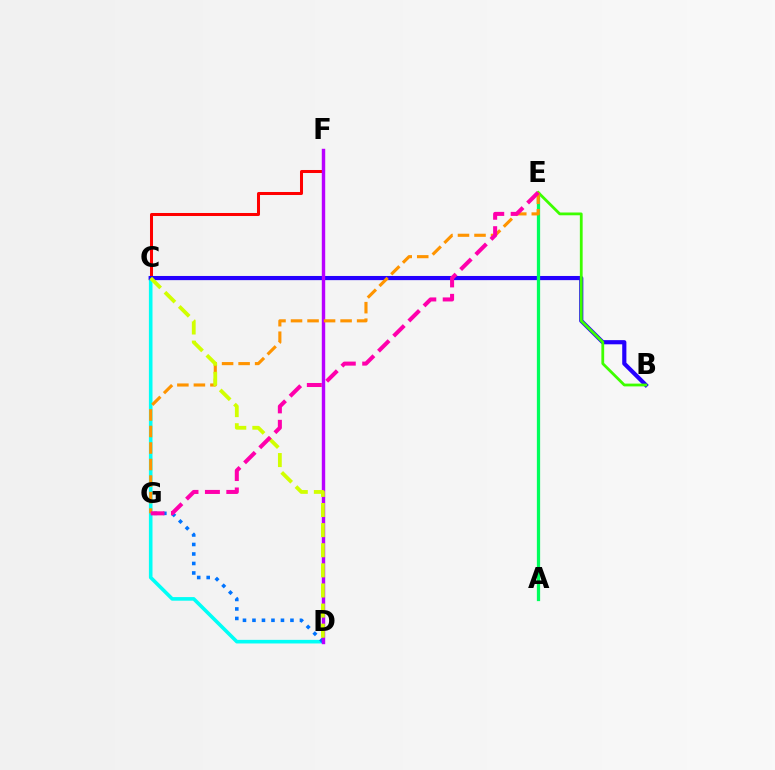{('C', 'F'): [{'color': '#ff0000', 'line_style': 'solid', 'thickness': 2.18}], ('C', 'D'): [{'color': '#00fff6', 'line_style': 'solid', 'thickness': 2.59}, {'color': '#d1ff00', 'line_style': 'dashed', 'thickness': 2.73}], ('B', 'C'): [{'color': '#2500ff', 'line_style': 'solid', 'thickness': 3.0}], ('D', 'G'): [{'color': '#0074ff', 'line_style': 'dotted', 'thickness': 2.58}], ('D', 'F'): [{'color': '#b900ff', 'line_style': 'solid', 'thickness': 2.45}], ('A', 'E'): [{'color': '#00ff5c', 'line_style': 'solid', 'thickness': 2.35}], ('B', 'E'): [{'color': '#3dff00', 'line_style': 'solid', 'thickness': 2.01}], ('E', 'G'): [{'color': '#ff9400', 'line_style': 'dashed', 'thickness': 2.24}, {'color': '#ff00ac', 'line_style': 'dashed', 'thickness': 2.91}]}